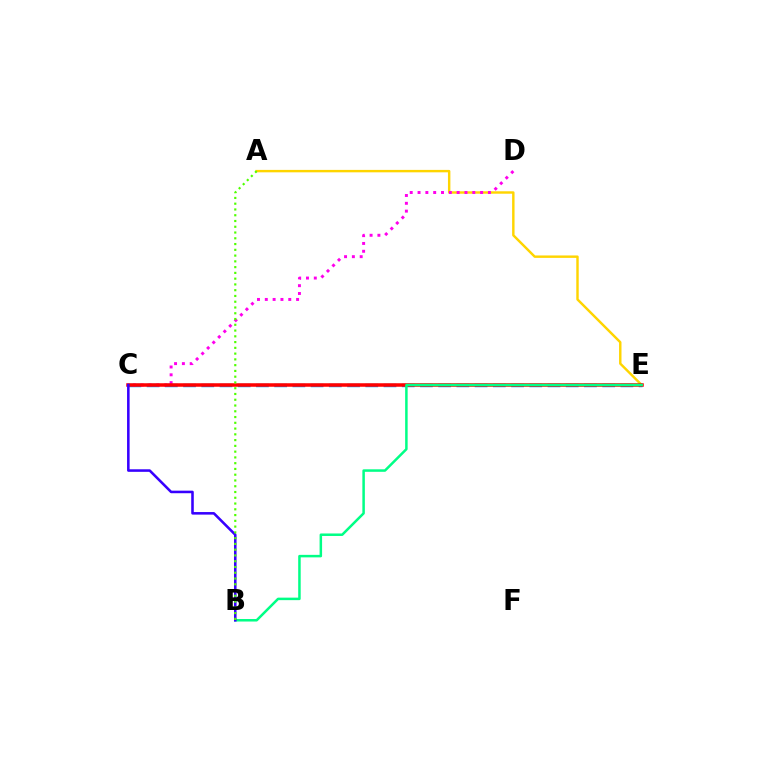{('A', 'E'): [{'color': '#ffd500', 'line_style': 'solid', 'thickness': 1.75}], ('C', 'E'): [{'color': '#009eff', 'line_style': 'dashed', 'thickness': 2.48}, {'color': '#ff0000', 'line_style': 'solid', 'thickness': 2.53}], ('C', 'D'): [{'color': '#ff00ed', 'line_style': 'dotted', 'thickness': 2.12}], ('B', 'E'): [{'color': '#00ff86', 'line_style': 'solid', 'thickness': 1.8}], ('B', 'C'): [{'color': '#3700ff', 'line_style': 'solid', 'thickness': 1.84}], ('A', 'B'): [{'color': '#4fff00', 'line_style': 'dotted', 'thickness': 1.57}]}